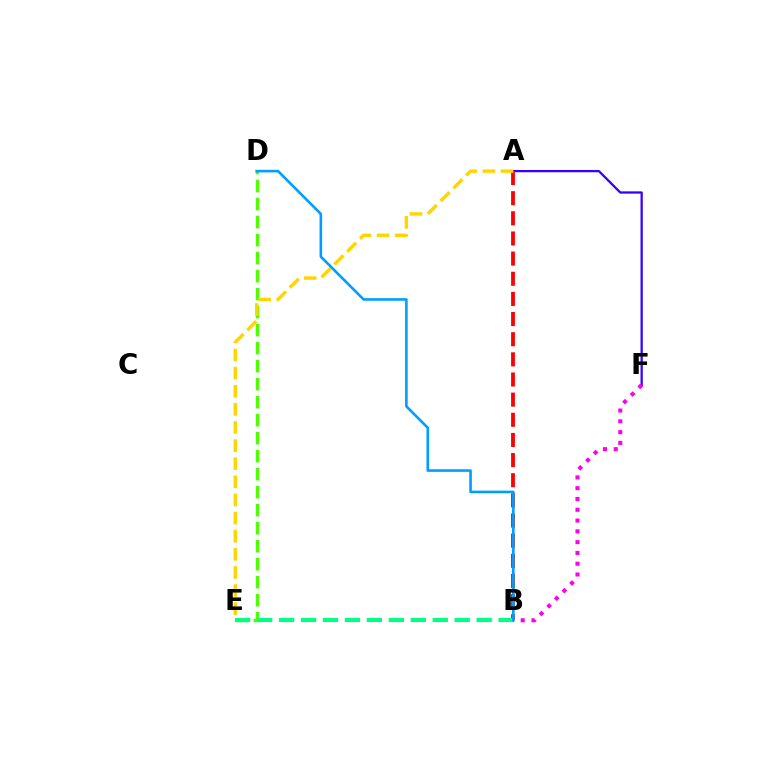{('A', 'F'): [{'color': '#3700ff', 'line_style': 'solid', 'thickness': 1.64}], ('A', 'B'): [{'color': '#ff0000', 'line_style': 'dashed', 'thickness': 2.74}], ('D', 'E'): [{'color': '#4fff00', 'line_style': 'dashed', 'thickness': 2.45}], ('B', 'F'): [{'color': '#ff00ed', 'line_style': 'dotted', 'thickness': 2.93}], ('A', 'E'): [{'color': '#ffd500', 'line_style': 'dashed', 'thickness': 2.46}], ('B', 'E'): [{'color': '#00ff86', 'line_style': 'dashed', 'thickness': 2.98}], ('B', 'D'): [{'color': '#009eff', 'line_style': 'solid', 'thickness': 1.88}]}